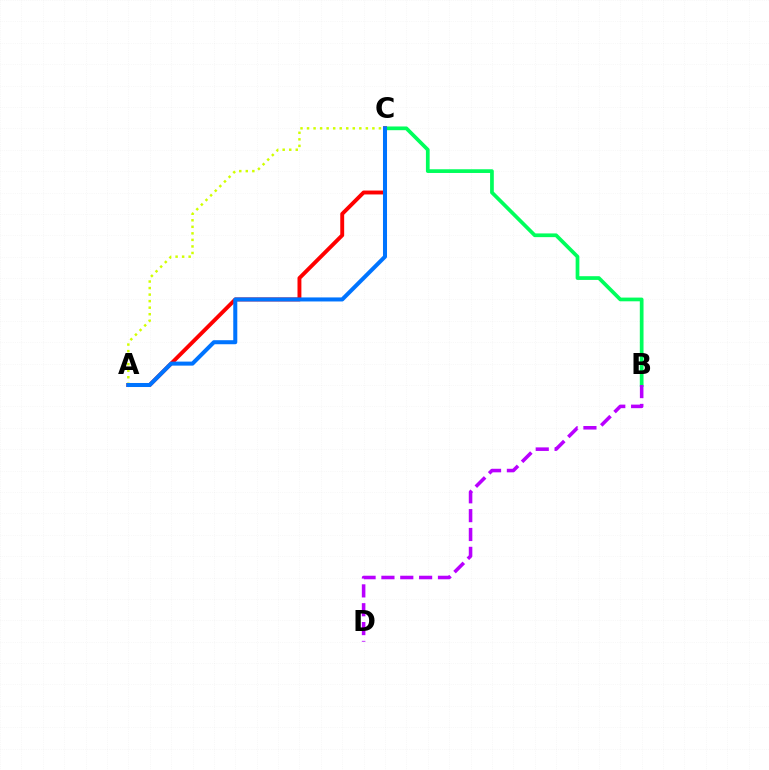{('B', 'C'): [{'color': '#00ff5c', 'line_style': 'solid', 'thickness': 2.68}], ('A', 'C'): [{'color': '#ff0000', 'line_style': 'solid', 'thickness': 2.8}, {'color': '#d1ff00', 'line_style': 'dotted', 'thickness': 1.78}, {'color': '#0074ff', 'line_style': 'solid', 'thickness': 2.9}], ('B', 'D'): [{'color': '#b900ff', 'line_style': 'dashed', 'thickness': 2.56}]}